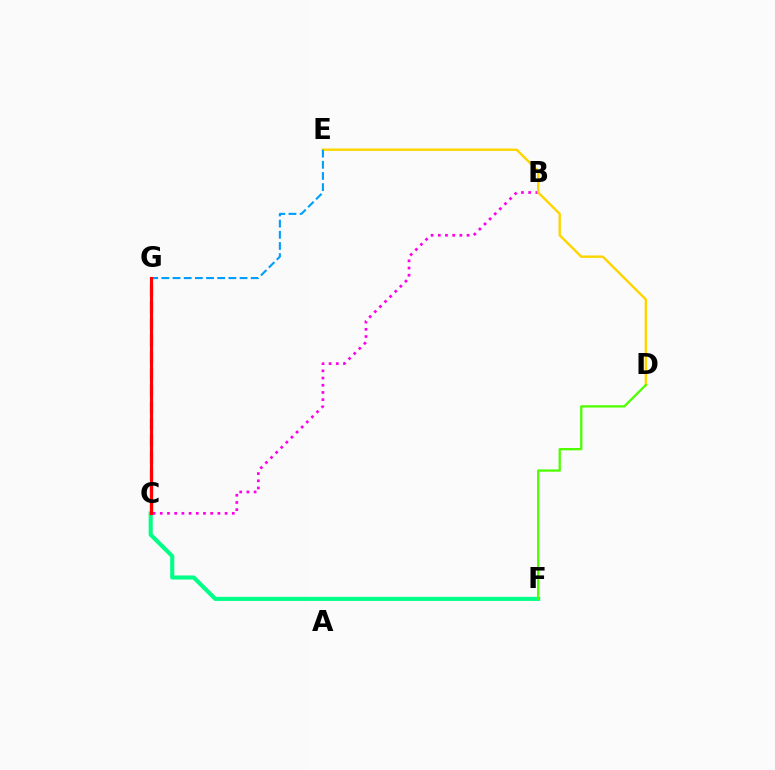{('B', 'C'): [{'color': '#ff00ed', 'line_style': 'dotted', 'thickness': 1.96}], ('D', 'E'): [{'color': '#ffd500', 'line_style': 'solid', 'thickness': 1.74}], ('C', 'G'): [{'color': '#3700ff', 'line_style': 'dashed', 'thickness': 2.27}, {'color': '#ff0000', 'line_style': 'solid', 'thickness': 2.25}], ('C', 'F'): [{'color': '#00ff86', 'line_style': 'solid', 'thickness': 2.93}], ('E', 'G'): [{'color': '#009eff', 'line_style': 'dashed', 'thickness': 1.52}], ('D', 'F'): [{'color': '#4fff00', 'line_style': 'solid', 'thickness': 1.66}]}